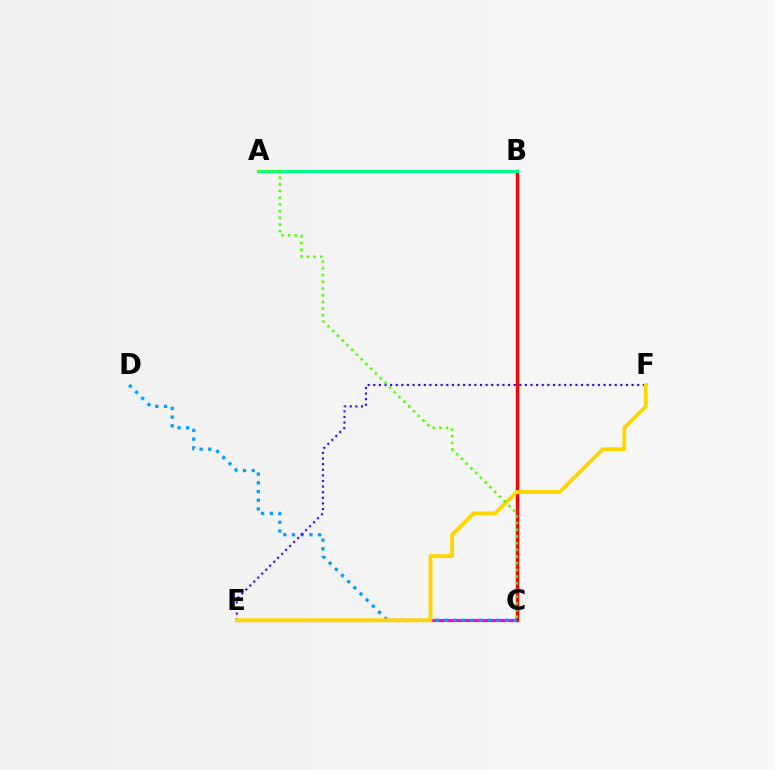{('C', 'E'): [{'color': '#ff00ed', 'line_style': 'solid', 'thickness': 2.22}], ('B', 'C'): [{'color': '#ff0000', 'line_style': 'solid', 'thickness': 2.45}], ('C', 'D'): [{'color': '#009eff', 'line_style': 'dotted', 'thickness': 2.37}], ('A', 'B'): [{'color': '#00ff86', 'line_style': 'solid', 'thickness': 2.22}], ('E', 'F'): [{'color': '#3700ff', 'line_style': 'dotted', 'thickness': 1.53}, {'color': '#ffd500', 'line_style': 'solid', 'thickness': 2.77}], ('A', 'C'): [{'color': '#4fff00', 'line_style': 'dotted', 'thickness': 1.82}]}